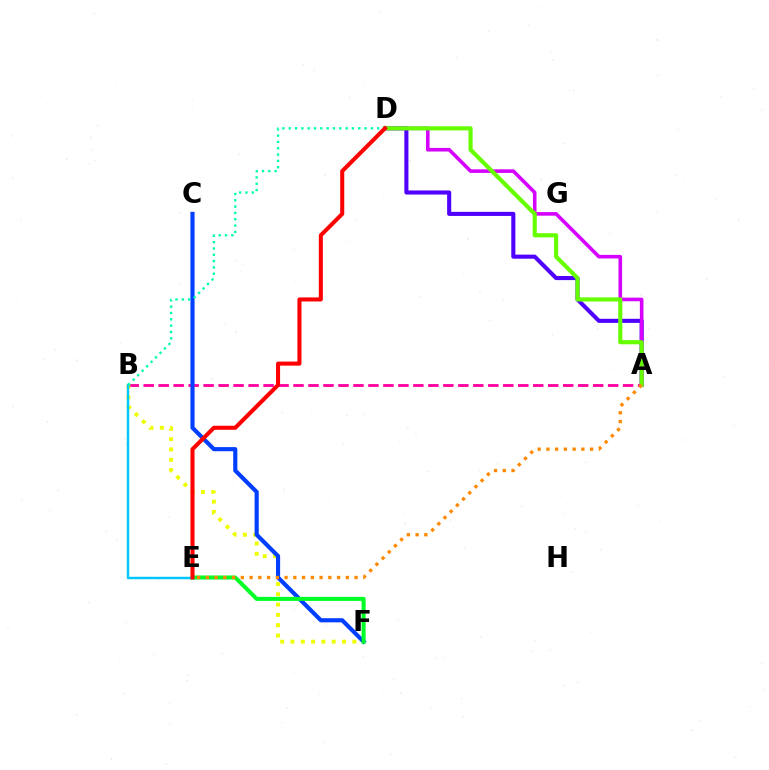{('A', 'D'): [{'color': '#4f00ff', 'line_style': 'solid', 'thickness': 2.94}, {'color': '#d600ff', 'line_style': 'solid', 'thickness': 2.58}, {'color': '#66ff00', 'line_style': 'solid', 'thickness': 2.98}], ('A', 'B'): [{'color': '#ff00a0', 'line_style': 'dashed', 'thickness': 2.04}], ('B', 'F'): [{'color': '#eeff00', 'line_style': 'dotted', 'thickness': 2.8}], ('C', 'F'): [{'color': '#003fff', 'line_style': 'solid', 'thickness': 2.98}], ('E', 'F'): [{'color': '#00ff27', 'line_style': 'solid', 'thickness': 2.91}], ('B', 'E'): [{'color': '#00c7ff', 'line_style': 'solid', 'thickness': 1.76}], ('B', 'D'): [{'color': '#00ffaf', 'line_style': 'dotted', 'thickness': 1.72}], ('D', 'E'): [{'color': '#ff0000', 'line_style': 'solid', 'thickness': 2.92}], ('A', 'E'): [{'color': '#ff8800', 'line_style': 'dotted', 'thickness': 2.38}]}